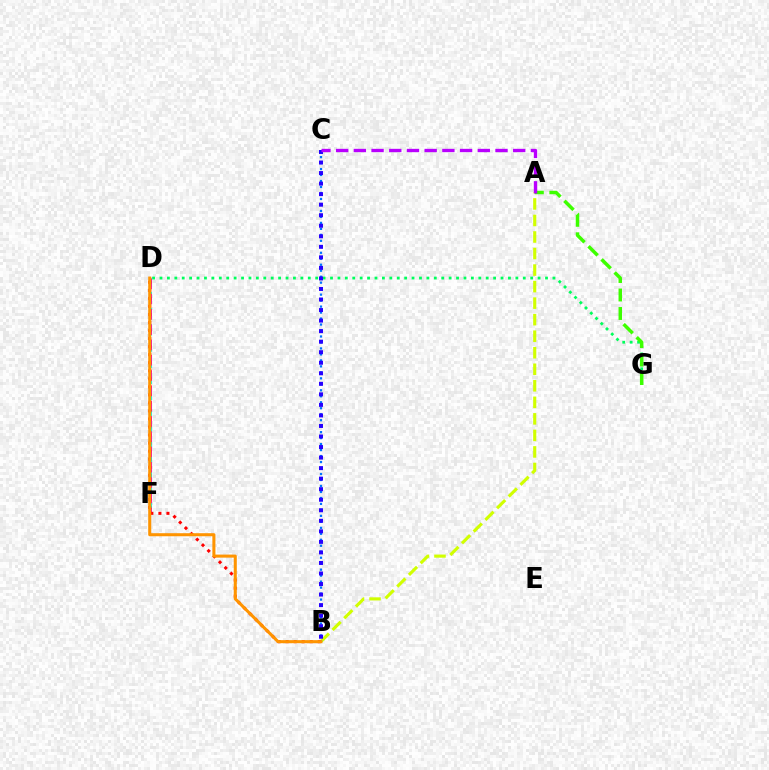{('D', 'G'): [{'color': '#00ff5c', 'line_style': 'dotted', 'thickness': 2.01}], ('A', 'B'): [{'color': '#d1ff00', 'line_style': 'dashed', 'thickness': 2.25}], ('D', 'F'): [{'color': '#00fff6', 'line_style': 'dashed', 'thickness': 2.2}, {'color': '#ff00ac', 'line_style': 'dashed', 'thickness': 2.08}], ('B', 'C'): [{'color': '#0074ff', 'line_style': 'dotted', 'thickness': 1.62}, {'color': '#2500ff', 'line_style': 'dotted', 'thickness': 2.86}], ('A', 'G'): [{'color': '#3dff00', 'line_style': 'dashed', 'thickness': 2.51}], ('B', 'D'): [{'color': '#ff0000', 'line_style': 'dotted', 'thickness': 2.18}, {'color': '#ff9400', 'line_style': 'solid', 'thickness': 2.19}], ('A', 'C'): [{'color': '#b900ff', 'line_style': 'dashed', 'thickness': 2.41}]}